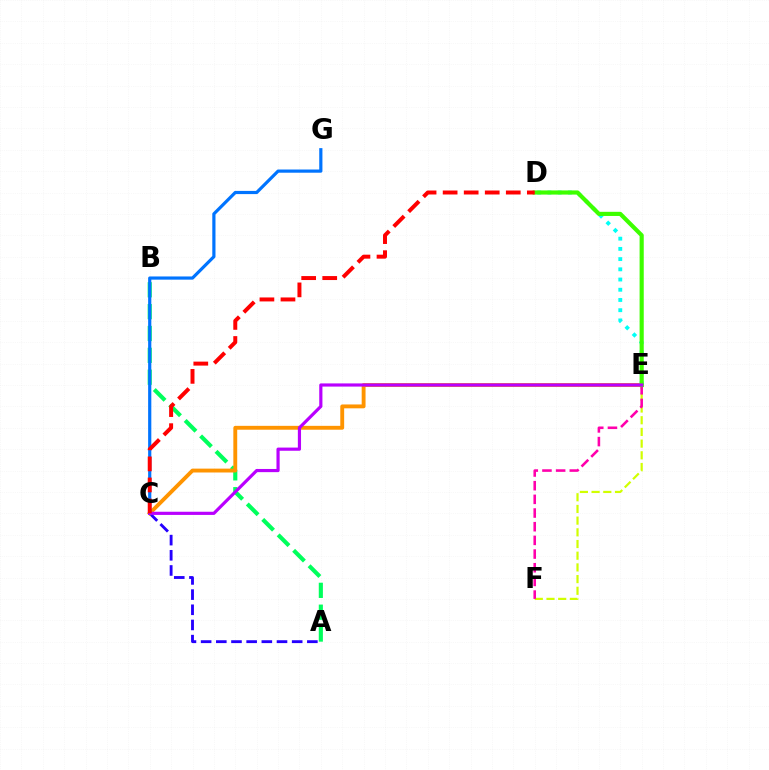{('A', 'B'): [{'color': '#00ff5c', 'line_style': 'dashed', 'thickness': 2.97}], ('A', 'C'): [{'color': '#2500ff', 'line_style': 'dashed', 'thickness': 2.06}], ('E', 'F'): [{'color': '#d1ff00', 'line_style': 'dashed', 'thickness': 1.59}, {'color': '#ff00ac', 'line_style': 'dashed', 'thickness': 1.86}], ('C', 'E'): [{'color': '#ff9400', 'line_style': 'solid', 'thickness': 2.78}, {'color': '#b900ff', 'line_style': 'solid', 'thickness': 2.29}], ('C', 'G'): [{'color': '#0074ff', 'line_style': 'solid', 'thickness': 2.3}], ('D', 'E'): [{'color': '#00fff6', 'line_style': 'dotted', 'thickness': 2.78}, {'color': '#3dff00', 'line_style': 'solid', 'thickness': 2.99}], ('C', 'D'): [{'color': '#ff0000', 'line_style': 'dashed', 'thickness': 2.86}]}